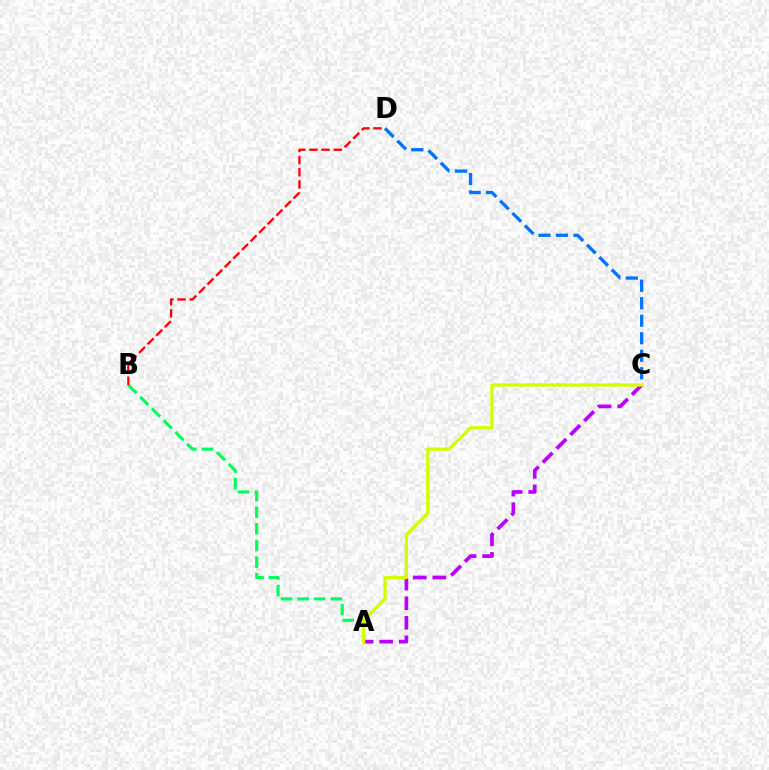{('A', 'B'): [{'color': '#00ff5c', 'line_style': 'dashed', 'thickness': 2.26}], ('B', 'D'): [{'color': '#ff0000', 'line_style': 'dashed', 'thickness': 1.65}], ('C', 'D'): [{'color': '#0074ff', 'line_style': 'dashed', 'thickness': 2.38}], ('A', 'C'): [{'color': '#b900ff', 'line_style': 'dashed', 'thickness': 2.66}, {'color': '#d1ff00', 'line_style': 'solid', 'thickness': 2.36}]}